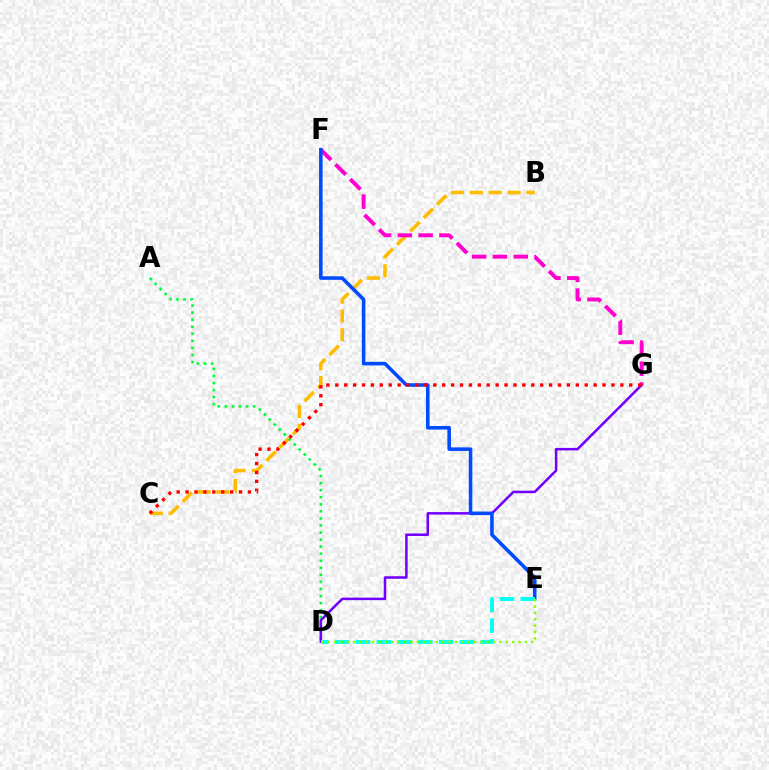{('B', 'C'): [{'color': '#ffbd00', 'line_style': 'dashed', 'thickness': 2.56}], ('A', 'D'): [{'color': '#00ff39', 'line_style': 'dotted', 'thickness': 1.92}], ('D', 'G'): [{'color': '#7200ff', 'line_style': 'solid', 'thickness': 1.82}], ('F', 'G'): [{'color': '#ff00cf', 'line_style': 'dashed', 'thickness': 2.82}], ('E', 'F'): [{'color': '#004bff', 'line_style': 'solid', 'thickness': 2.57}], ('D', 'E'): [{'color': '#00fff6', 'line_style': 'dashed', 'thickness': 2.82}, {'color': '#84ff00', 'line_style': 'dotted', 'thickness': 1.73}], ('C', 'G'): [{'color': '#ff0000', 'line_style': 'dotted', 'thickness': 2.42}]}